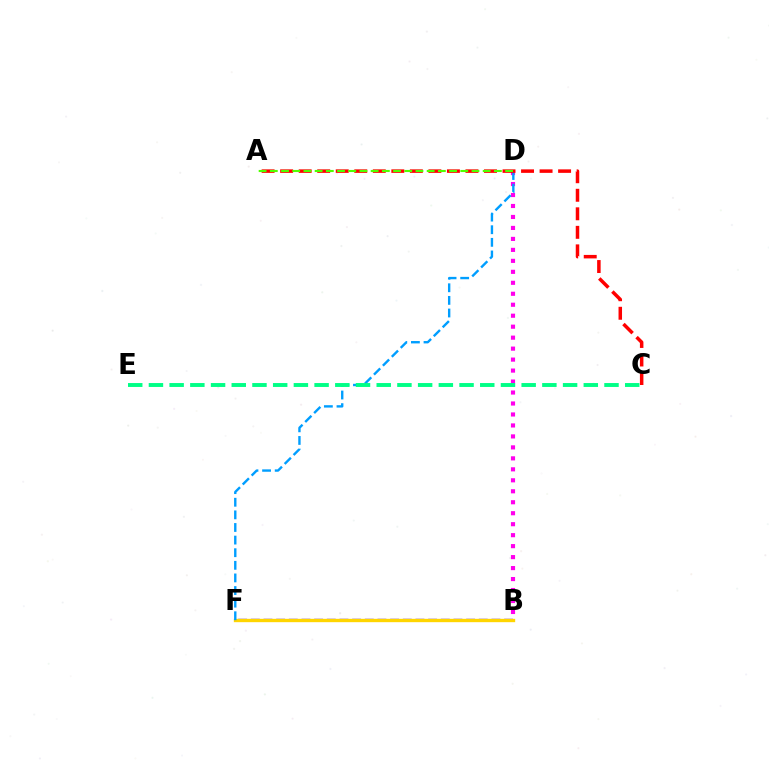{('B', 'D'): [{'color': '#ff00ed', 'line_style': 'dotted', 'thickness': 2.98}], ('B', 'F'): [{'color': '#3700ff', 'line_style': 'dashed', 'thickness': 1.72}, {'color': '#ffd500', 'line_style': 'solid', 'thickness': 2.42}], ('D', 'F'): [{'color': '#009eff', 'line_style': 'dashed', 'thickness': 1.71}], ('C', 'E'): [{'color': '#00ff86', 'line_style': 'dashed', 'thickness': 2.81}], ('A', 'C'): [{'color': '#ff0000', 'line_style': 'dashed', 'thickness': 2.52}], ('A', 'D'): [{'color': '#4fff00', 'line_style': 'dashed', 'thickness': 1.52}]}